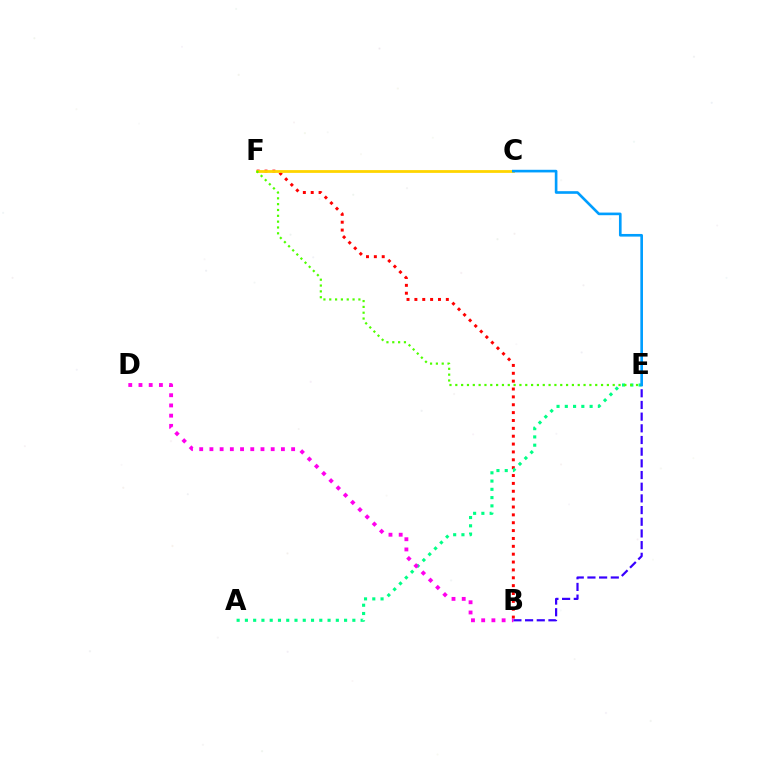{('B', 'F'): [{'color': '#ff0000', 'line_style': 'dotted', 'thickness': 2.14}], ('A', 'E'): [{'color': '#00ff86', 'line_style': 'dotted', 'thickness': 2.25}], ('C', 'F'): [{'color': '#ffd500', 'line_style': 'solid', 'thickness': 2.0}], ('E', 'F'): [{'color': '#4fff00', 'line_style': 'dotted', 'thickness': 1.58}], ('B', 'E'): [{'color': '#3700ff', 'line_style': 'dashed', 'thickness': 1.59}], ('B', 'D'): [{'color': '#ff00ed', 'line_style': 'dotted', 'thickness': 2.78}], ('C', 'E'): [{'color': '#009eff', 'line_style': 'solid', 'thickness': 1.9}]}